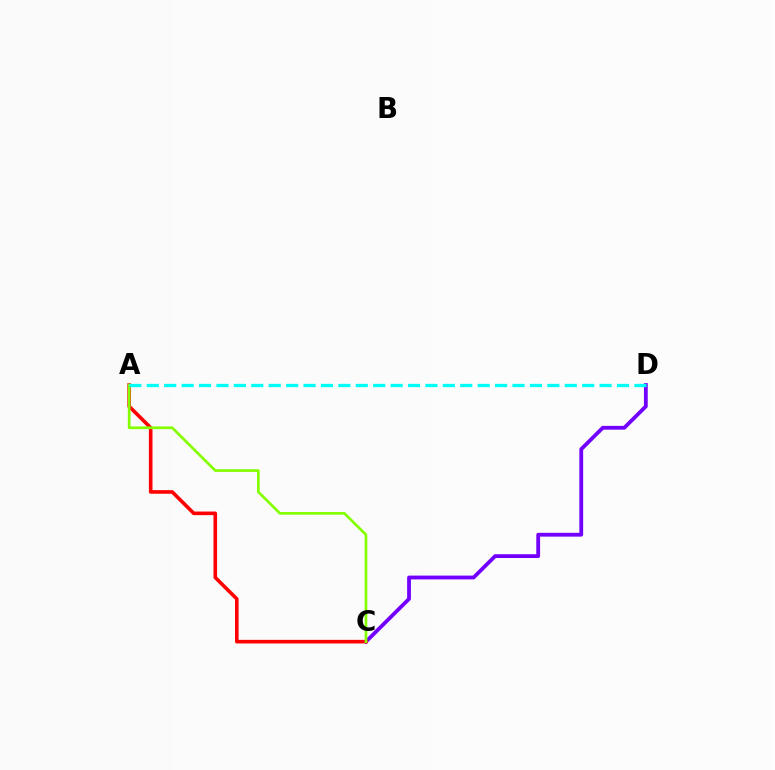{('C', 'D'): [{'color': '#7200ff', 'line_style': 'solid', 'thickness': 2.74}], ('A', 'C'): [{'color': '#ff0000', 'line_style': 'solid', 'thickness': 2.6}, {'color': '#84ff00', 'line_style': 'solid', 'thickness': 1.94}], ('A', 'D'): [{'color': '#00fff6', 'line_style': 'dashed', 'thickness': 2.37}]}